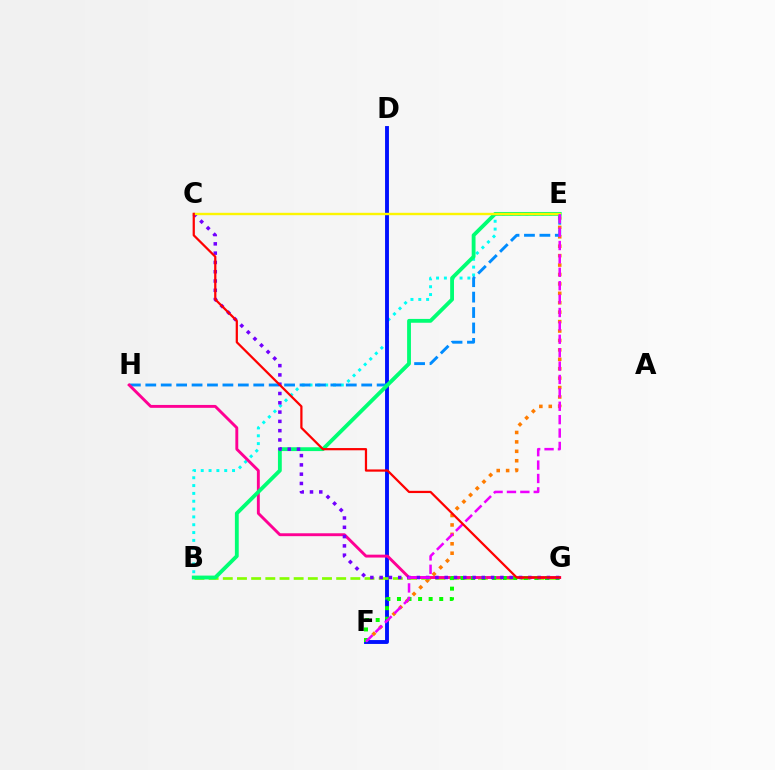{('B', 'E'): [{'color': '#00fff6', 'line_style': 'dotted', 'thickness': 2.13}, {'color': '#00ff74', 'line_style': 'solid', 'thickness': 2.76}], ('E', 'F'): [{'color': '#ff7c00', 'line_style': 'dotted', 'thickness': 2.56}, {'color': '#ee00ff', 'line_style': 'dashed', 'thickness': 1.82}], ('D', 'F'): [{'color': '#0010ff', 'line_style': 'solid', 'thickness': 2.79}], ('B', 'G'): [{'color': '#84ff00', 'line_style': 'dashed', 'thickness': 1.93}], ('E', 'H'): [{'color': '#008cff', 'line_style': 'dashed', 'thickness': 2.1}], ('G', 'H'): [{'color': '#ff0094', 'line_style': 'solid', 'thickness': 2.08}], ('F', 'G'): [{'color': '#08ff00', 'line_style': 'dotted', 'thickness': 2.87}], ('C', 'G'): [{'color': '#7200ff', 'line_style': 'dotted', 'thickness': 2.52}, {'color': '#ff0000', 'line_style': 'solid', 'thickness': 1.61}], ('C', 'E'): [{'color': '#fcf500', 'line_style': 'solid', 'thickness': 1.72}]}